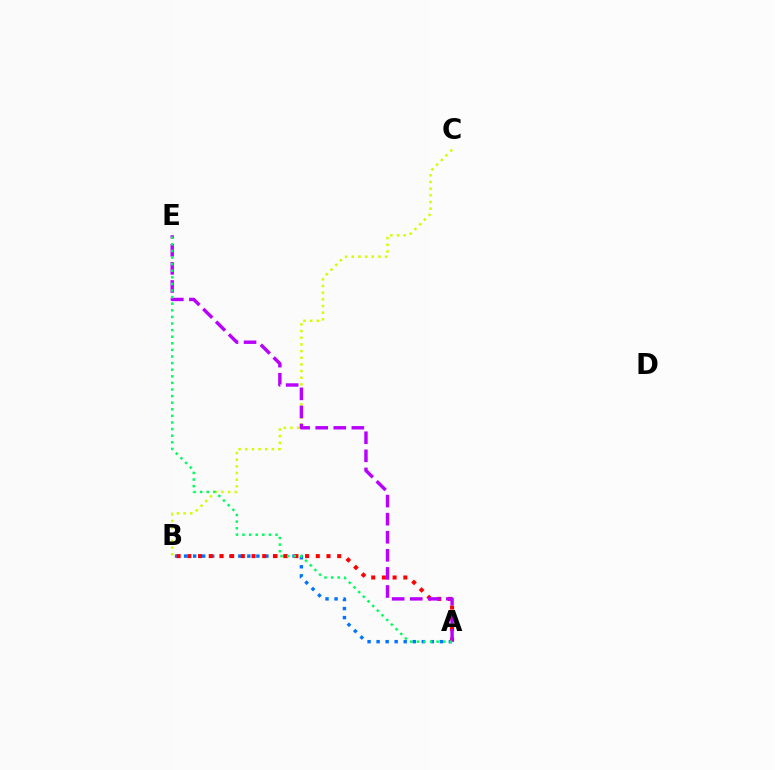{('A', 'B'): [{'color': '#0074ff', 'line_style': 'dotted', 'thickness': 2.45}, {'color': '#ff0000', 'line_style': 'dotted', 'thickness': 2.91}], ('B', 'C'): [{'color': '#d1ff00', 'line_style': 'dotted', 'thickness': 1.81}], ('A', 'E'): [{'color': '#b900ff', 'line_style': 'dashed', 'thickness': 2.46}, {'color': '#00ff5c', 'line_style': 'dotted', 'thickness': 1.79}]}